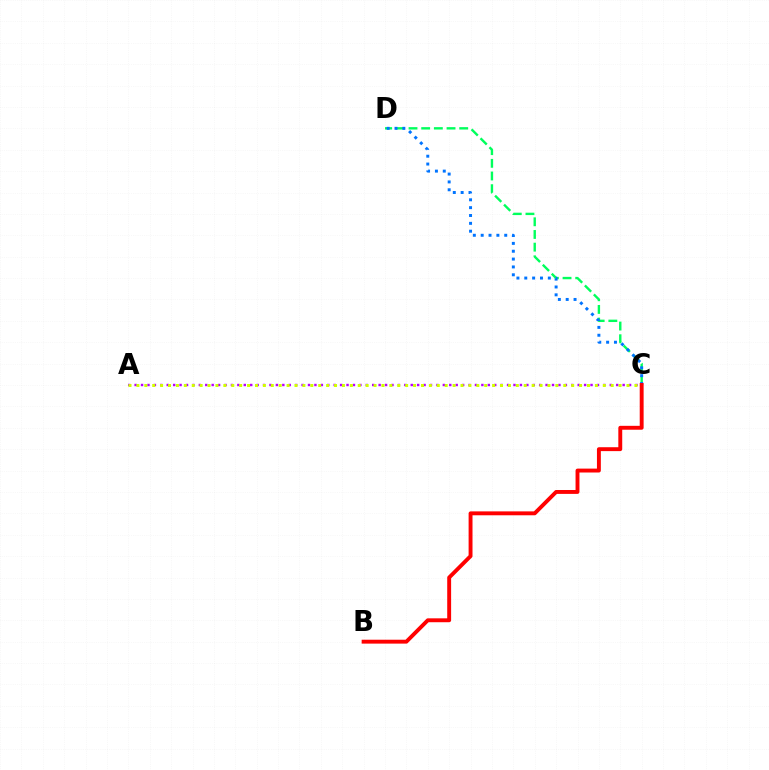{('C', 'D'): [{'color': '#00ff5c', 'line_style': 'dashed', 'thickness': 1.72}, {'color': '#0074ff', 'line_style': 'dotted', 'thickness': 2.13}], ('A', 'C'): [{'color': '#b900ff', 'line_style': 'dotted', 'thickness': 1.74}, {'color': '#d1ff00', 'line_style': 'dotted', 'thickness': 2.15}], ('B', 'C'): [{'color': '#ff0000', 'line_style': 'solid', 'thickness': 2.81}]}